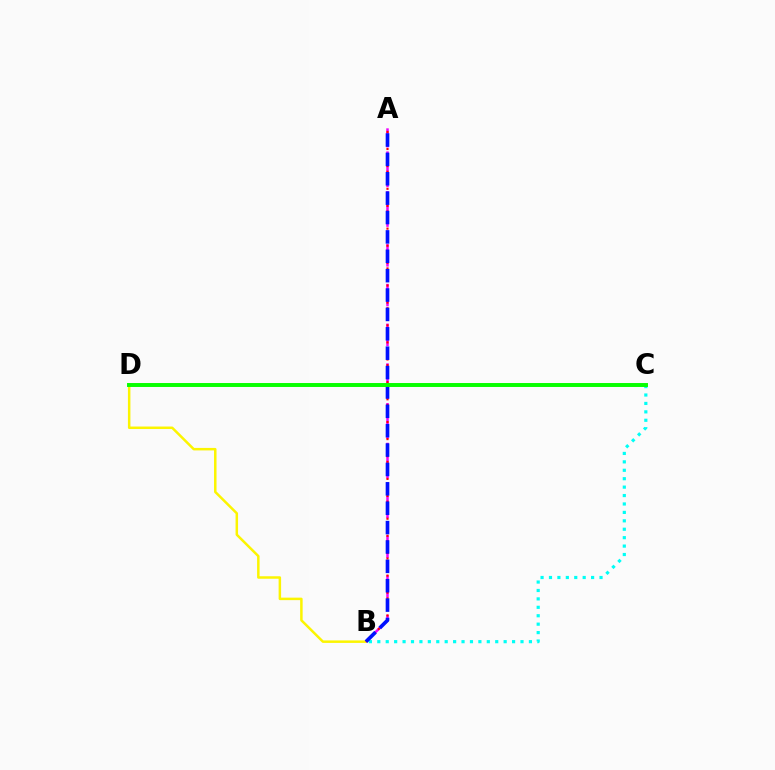{('B', 'D'): [{'color': '#fcf500', 'line_style': 'solid', 'thickness': 1.8}], ('A', 'B'): [{'color': '#ee00ff', 'line_style': 'dashed', 'thickness': 1.8}, {'color': '#ff0000', 'line_style': 'dotted', 'thickness': 1.55}, {'color': '#0010ff', 'line_style': 'dashed', 'thickness': 2.63}], ('B', 'C'): [{'color': '#00fff6', 'line_style': 'dotted', 'thickness': 2.29}], ('C', 'D'): [{'color': '#08ff00', 'line_style': 'solid', 'thickness': 2.83}]}